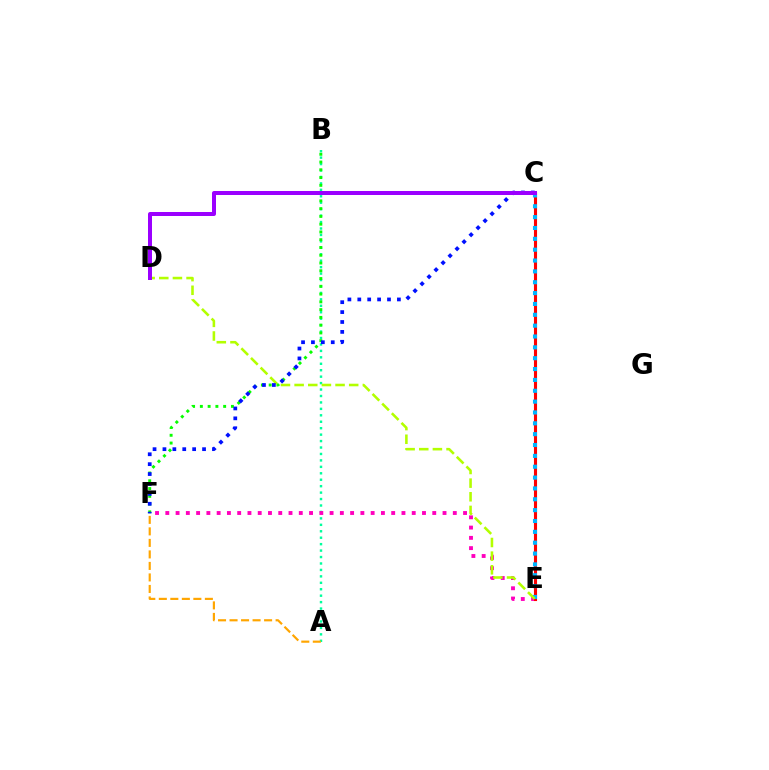{('A', 'B'): [{'color': '#00ff9d', 'line_style': 'dotted', 'thickness': 1.75}], ('A', 'F'): [{'color': '#ffa500', 'line_style': 'dashed', 'thickness': 1.56}], ('E', 'F'): [{'color': '#ff00bd', 'line_style': 'dotted', 'thickness': 2.79}], ('B', 'F'): [{'color': '#08ff00', 'line_style': 'dotted', 'thickness': 2.11}], ('C', 'E'): [{'color': '#ff0000', 'line_style': 'solid', 'thickness': 2.23}, {'color': '#00b5ff', 'line_style': 'dotted', 'thickness': 2.95}], ('D', 'E'): [{'color': '#b3ff00', 'line_style': 'dashed', 'thickness': 1.85}], ('C', 'F'): [{'color': '#0010ff', 'line_style': 'dotted', 'thickness': 2.69}], ('C', 'D'): [{'color': '#9b00ff', 'line_style': 'solid', 'thickness': 2.87}]}